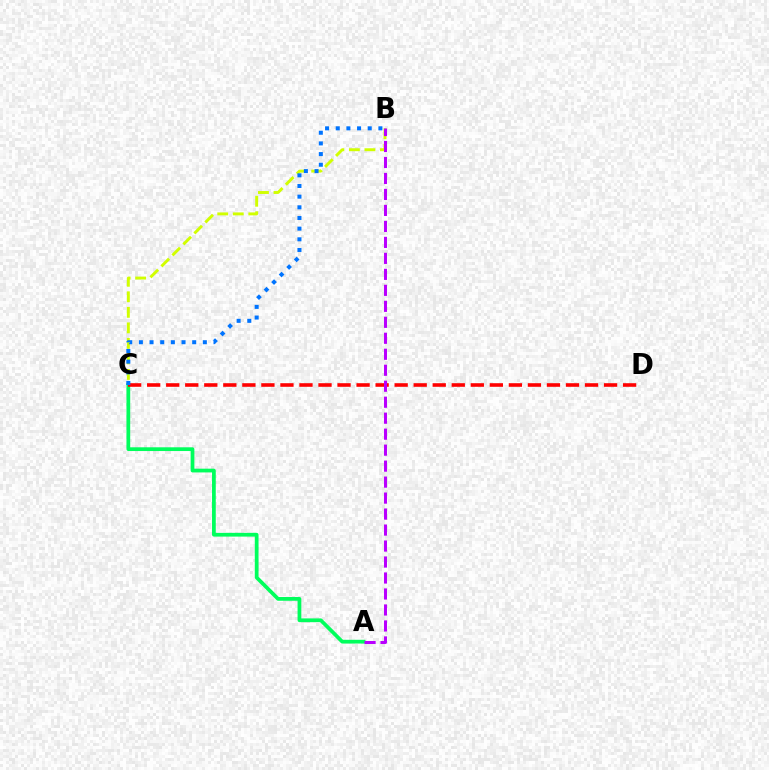{('A', 'C'): [{'color': '#00ff5c', 'line_style': 'solid', 'thickness': 2.7}], ('C', 'D'): [{'color': '#ff0000', 'line_style': 'dashed', 'thickness': 2.59}], ('B', 'C'): [{'color': '#d1ff00', 'line_style': 'dashed', 'thickness': 2.11}, {'color': '#0074ff', 'line_style': 'dotted', 'thickness': 2.9}], ('A', 'B'): [{'color': '#b900ff', 'line_style': 'dashed', 'thickness': 2.17}]}